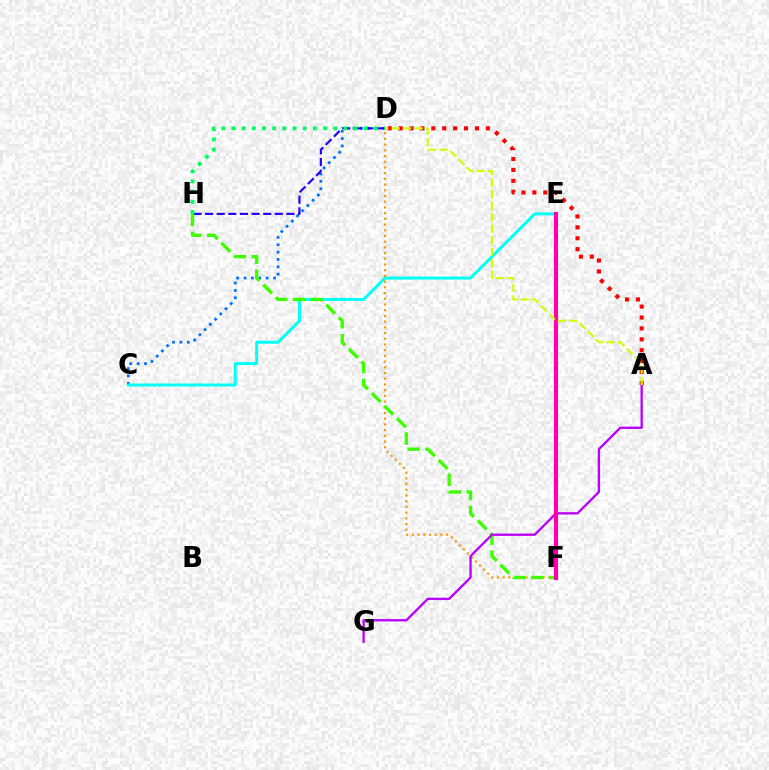{('C', 'D'): [{'color': '#0074ff', 'line_style': 'dotted', 'thickness': 2.0}], ('C', 'E'): [{'color': '#00fff6', 'line_style': 'solid', 'thickness': 2.14}], ('D', 'H'): [{'color': '#2500ff', 'line_style': 'dashed', 'thickness': 1.58}, {'color': '#00ff5c', 'line_style': 'dotted', 'thickness': 2.77}], ('D', 'F'): [{'color': '#ff9400', 'line_style': 'dotted', 'thickness': 1.55}], ('F', 'H'): [{'color': '#3dff00', 'line_style': 'dashed', 'thickness': 2.43}], ('A', 'D'): [{'color': '#ff0000', 'line_style': 'dotted', 'thickness': 2.96}, {'color': '#d1ff00', 'line_style': 'dashed', 'thickness': 1.56}], ('A', 'G'): [{'color': '#b900ff', 'line_style': 'solid', 'thickness': 1.66}], ('E', 'F'): [{'color': '#ff00ac', 'line_style': 'solid', 'thickness': 2.97}]}